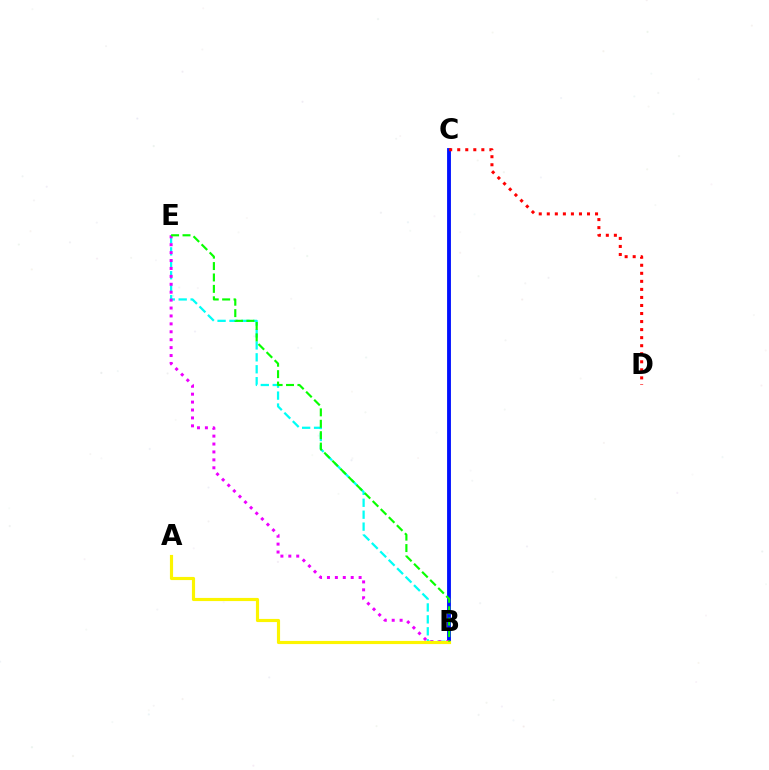{('B', 'E'): [{'color': '#00fff6', 'line_style': 'dashed', 'thickness': 1.62}, {'color': '#ee00ff', 'line_style': 'dotted', 'thickness': 2.15}, {'color': '#08ff00', 'line_style': 'dashed', 'thickness': 1.55}], ('B', 'C'): [{'color': '#0010ff', 'line_style': 'solid', 'thickness': 2.77}], ('A', 'B'): [{'color': '#fcf500', 'line_style': 'solid', 'thickness': 2.26}], ('C', 'D'): [{'color': '#ff0000', 'line_style': 'dotted', 'thickness': 2.19}]}